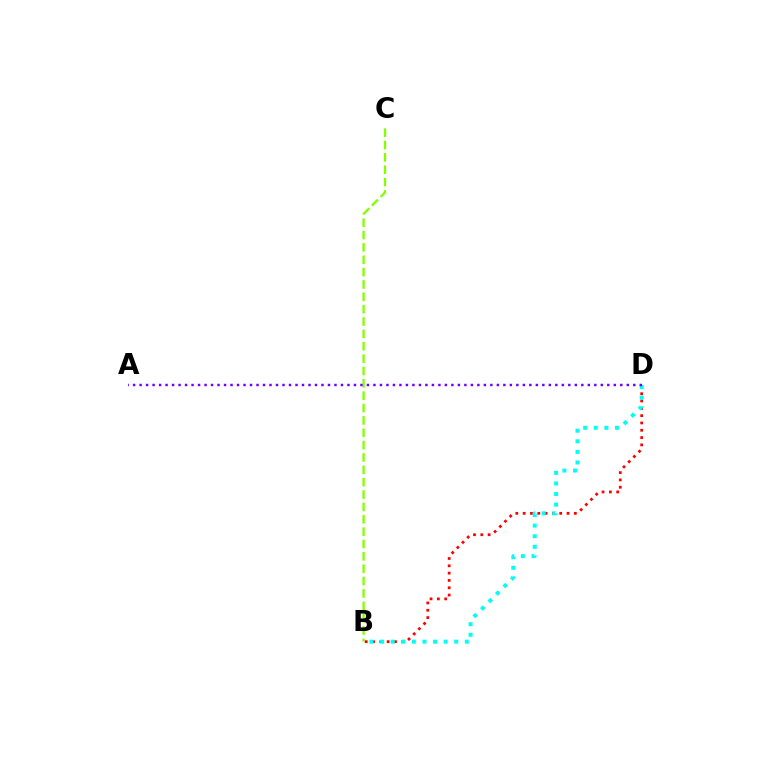{('B', 'C'): [{'color': '#84ff00', 'line_style': 'dashed', 'thickness': 1.68}], ('B', 'D'): [{'color': '#ff0000', 'line_style': 'dotted', 'thickness': 1.99}, {'color': '#00fff6', 'line_style': 'dotted', 'thickness': 2.88}], ('A', 'D'): [{'color': '#7200ff', 'line_style': 'dotted', 'thickness': 1.76}]}